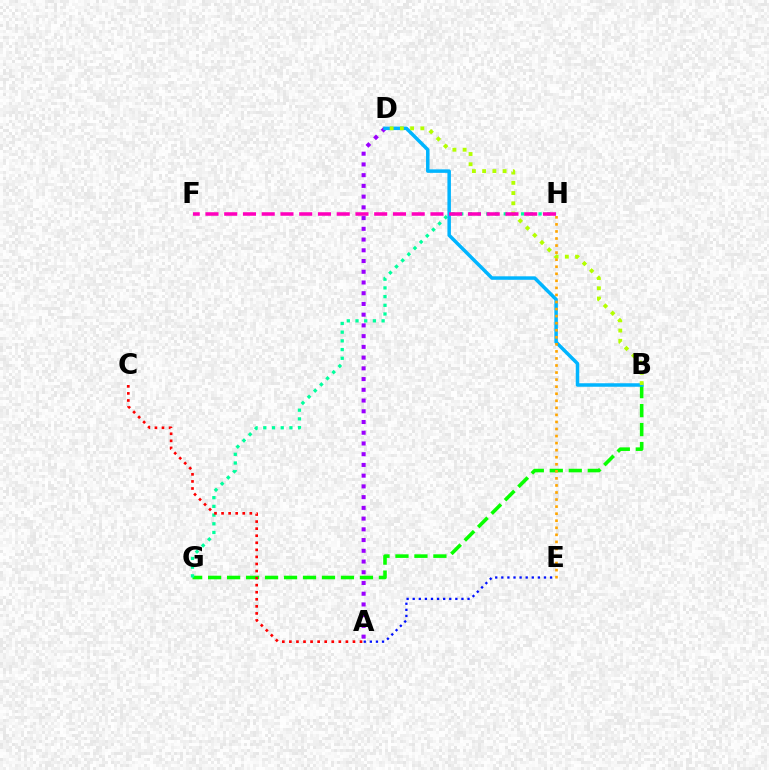{('A', 'E'): [{'color': '#0010ff', 'line_style': 'dotted', 'thickness': 1.66}], ('B', 'G'): [{'color': '#08ff00', 'line_style': 'dashed', 'thickness': 2.58}], ('G', 'H'): [{'color': '#00ff9d', 'line_style': 'dotted', 'thickness': 2.36}], ('A', 'D'): [{'color': '#9b00ff', 'line_style': 'dotted', 'thickness': 2.92}], ('B', 'D'): [{'color': '#00b5ff', 'line_style': 'solid', 'thickness': 2.52}, {'color': '#b3ff00', 'line_style': 'dotted', 'thickness': 2.78}], ('E', 'H'): [{'color': '#ffa500', 'line_style': 'dotted', 'thickness': 1.92}], ('A', 'C'): [{'color': '#ff0000', 'line_style': 'dotted', 'thickness': 1.92}], ('F', 'H'): [{'color': '#ff00bd', 'line_style': 'dashed', 'thickness': 2.55}]}